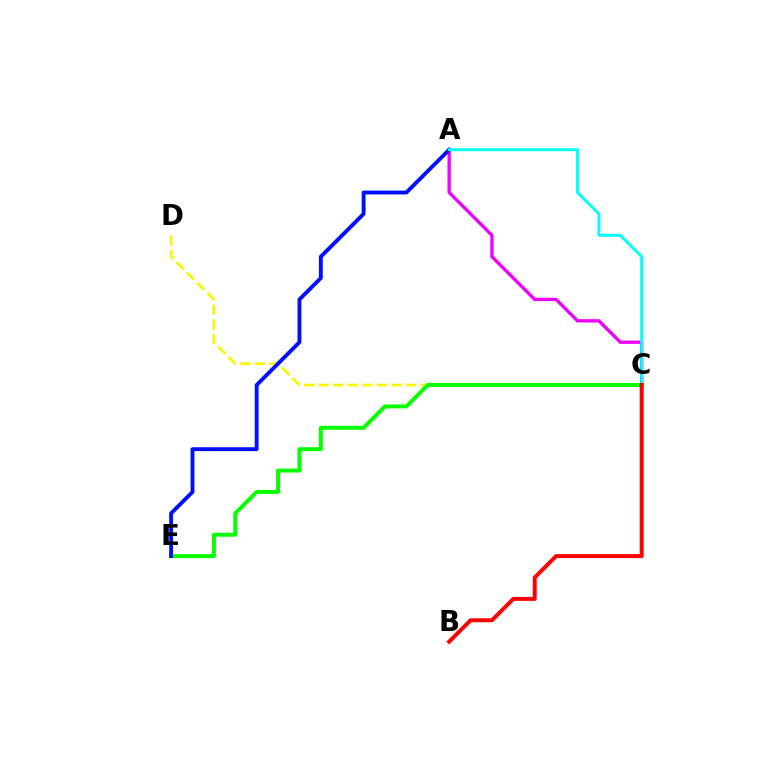{('A', 'C'): [{'color': '#ee00ff', 'line_style': 'solid', 'thickness': 2.4}, {'color': '#00fff6', 'line_style': 'solid', 'thickness': 2.09}], ('C', 'D'): [{'color': '#fcf500', 'line_style': 'dashed', 'thickness': 1.98}], ('C', 'E'): [{'color': '#08ff00', 'line_style': 'solid', 'thickness': 2.88}], ('A', 'E'): [{'color': '#0010ff', 'line_style': 'solid', 'thickness': 2.8}], ('B', 'C'): [{'color': '#ff0000', 'line_style': 'solid', 'thickness': 2.86}]}